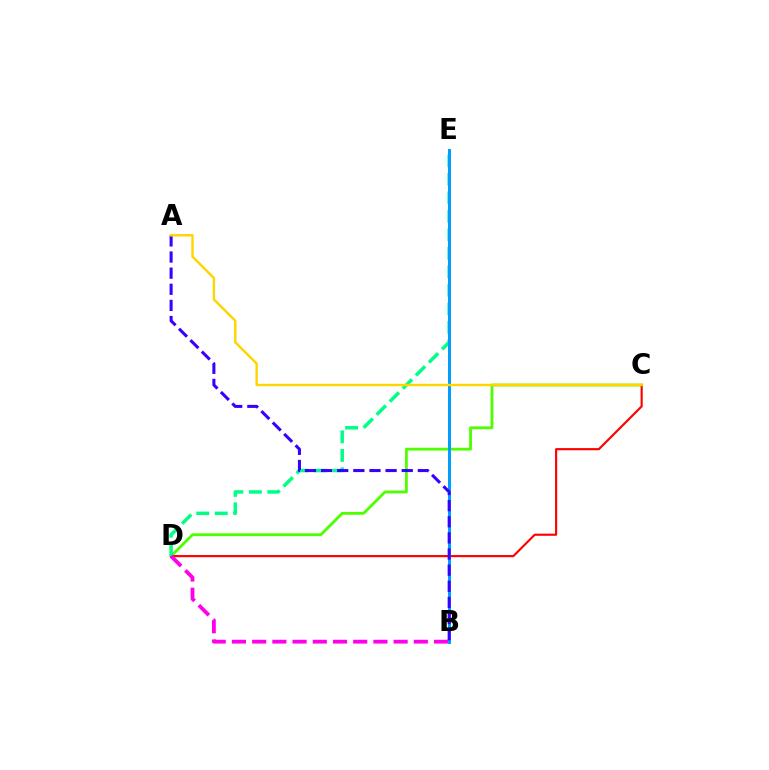{('C', 'D'): [{'color': '#4fff00', 'line_style': 'solid', 'thickness': 2.04}, {'color': '#ff0000', 'line_style': 'solid', 'thickness': 1.54}], ('D', 'E'): [{'color': '#00ff86', 'line_style': 'dashed', 'thickness': 2.51}], ('B', 'D'): [{'color': '#ff00ed', 'line_style': 'dashed', 'thickness': 2.75}], ('B', 'E'): [{'color': '#009eff', 'line_style': 'solid', 'thickness': 2.14}], ('A', 'B'): [{'color': '#3700ff', 'line_style': 'dashed', 'thickness': 2.19}], ('A', 'C'): [{'color': '#ffd500', 'line_style': 'solid', 'thickness': 1.75}]}